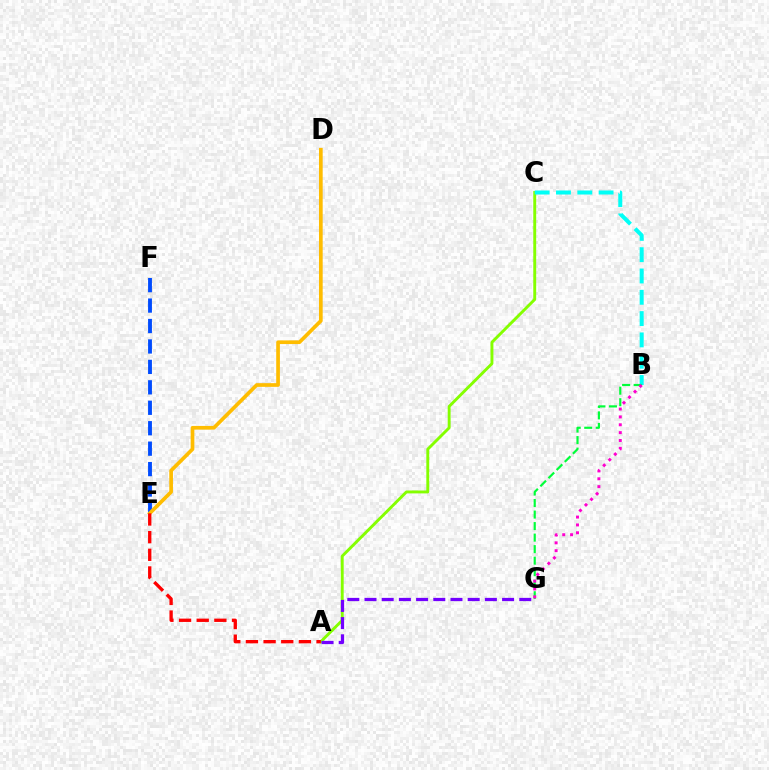{('E', 'F'): [{'color': '#004bff', 'line_style': 'dashed', 'thickness': 2.78}], ('A', 'C'): [{'color': '#84ff00', 'line_style': 'solid', 'thickness': 2.09}], ('B', 'C'): [{'color': '#00fff6', 'line_style': 'dashed', 'thickness': 2.89}], ('D', 'E'): [{'color': '#ffbd00', 'line_style': 'solid', 'thickness': 2.66}], ('A', 'E'): [{'color': '#ff0000', 'line_style': 'dashed', 'thickness': 2.4}], ('B', 'G'): [{'color': '#00ff39', 'line_style': 'dashed', 'thickness': 1.57}, {'color': '#ff00cf', 'line_style': 'dotted', 'thickness': 2.14}], ('A', 'G'): [{'color': '#7200ff', 'line_style': 'dashed', 'thickness': 2.34}]}